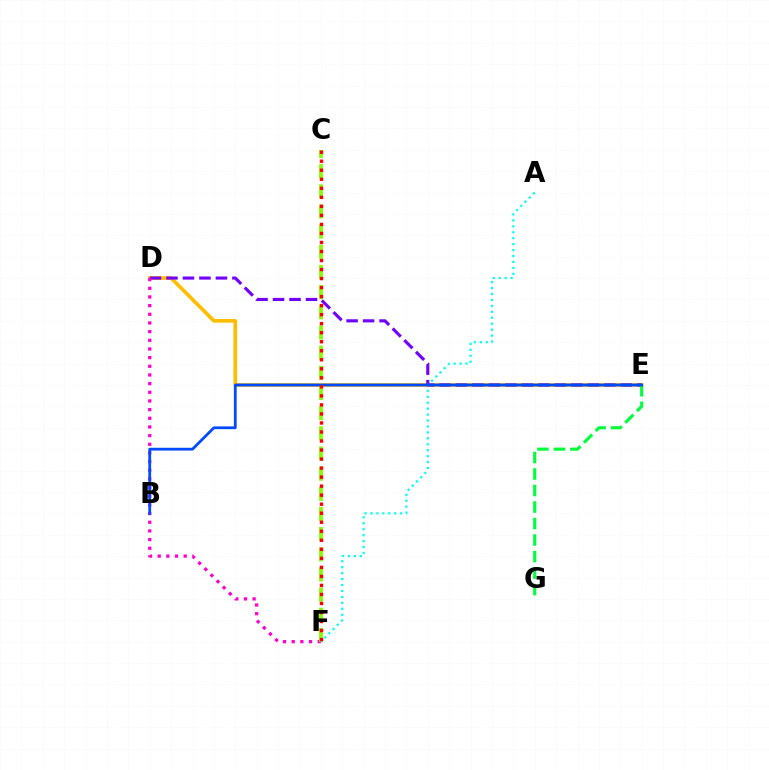{('D', 'E'): [{'color': '#ffbd00', 'line_style': 'solid', 'thickness': 2.64}, {'color': '#7200ff', 'line_style': 'dashed', 'thickness': 2.24}], ('D', 'F'): [{'color': '#ff00cf', 'line_style': 'dotted', 'thickness': 2.35}], ('E', 'G'): [{'color': '#00ff39', 'line_style': 'dashed', 'thickness': 2.24}], ('C', 'F'): [{'color': '#84ff00', 'line_style': 'dashed', 'thickness': 2.74}, {'color': '#ff0000', 'line_style': 'dotted', 'thickness': 2.45}], ('A', 'F'): [{'color': '#00fff6', 'line_style': 'dotted', 'thickness': 1.61}], ('B', 'E'): [{'color': '#004bff', 'line_style': 'solid', 'thickness': 2.0}]}